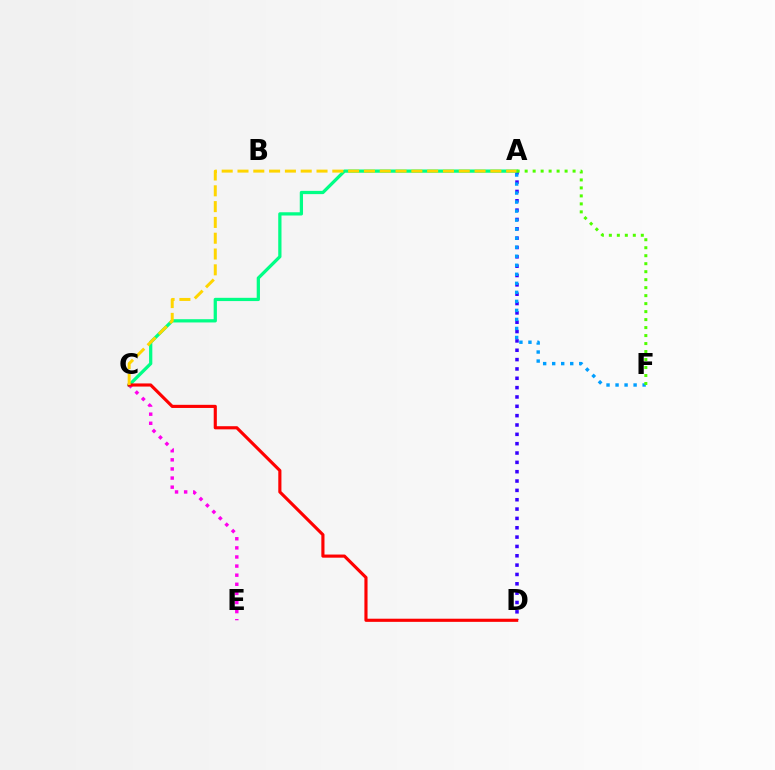{('C', 'E'): [{'color': '#ff00ed', 'line_style': 'dotted', 'thickness': 2.47}], ('A', 'D'): [{'color': '#3700ff', 'line_style': 'dotted', 'thickness': 2.54}], ('A', 'C'): [{'color': '#00ff86', 'line_style': 'solid', 'thickness': 2.34}, {'color': '#ffd500', 'line_style': 'dashed', 'thickness': 2.15}], ('C', 'D'): [{'color': '#ff0000', 'line_style': 'solid', 'thickness': 2.26}], ('A', 'F'): [{'color': '#009eff', 'line_style': 'dotted', 'thickness': 2.45}, {'color': '#4fff00', 'line_style': 'dotted', 'thickness': 2.17}]}